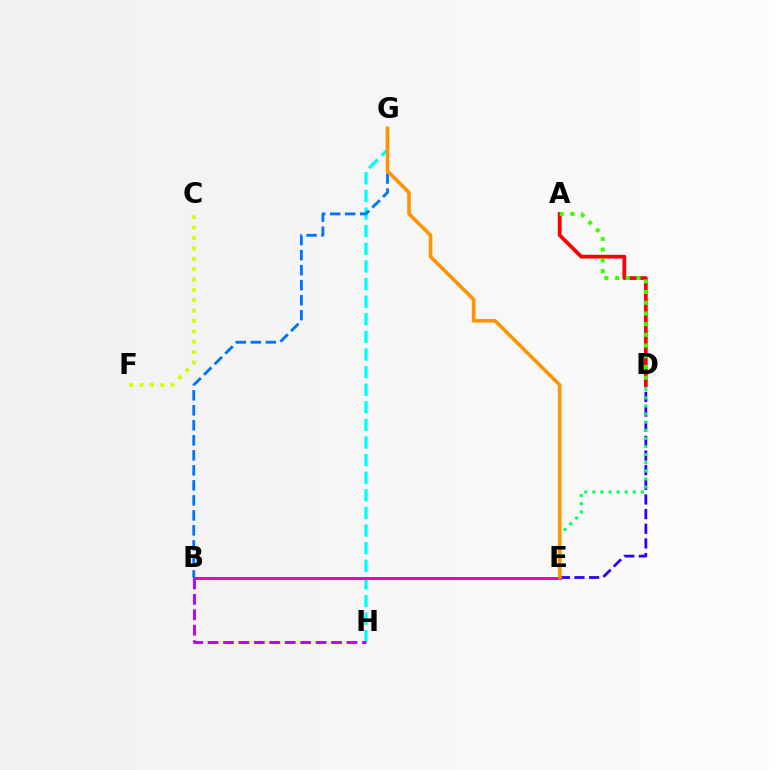{('D', 'E'): [{'color': '#2500ff', 'line_style': 'dashed', 'thickness': 1.99}, {'color': '#00ff5c', 'line_style': 'dotted', 'thickness': 2.21}], ('G', 'H'): [{'color': '#00fff6', 'line_style': 'dashed', 'thickness': 2.39}], ('A', 'D'): [{'color': '#ff0000', 'line_style': 'solid', 'thickness': 2.7}, {'color': '#3dff00', 'line_style': 'dotted', 'thickness': 2.91}], ('B', 'G'): [{'color': '#0074ff', 'line_style': 'dashed', 'thickness': 2.04}], ('B', 'E'): [{'color': '#ff00ac', 'line_style': 'solid', 'thickness': 2.16}], ('E', 'G'): [{'color': '#ff9400', 'line_style': 'solid', 'thickness': 2.6}], ('C', 'F'): [{'color': '#d1ff00', 'line_style': 'dotted', 'thickness': 2.82}], ('B', 'H'): [{'color': '#b900ff', 'line_style': 'dashed', 'thickness': 2.1}]}